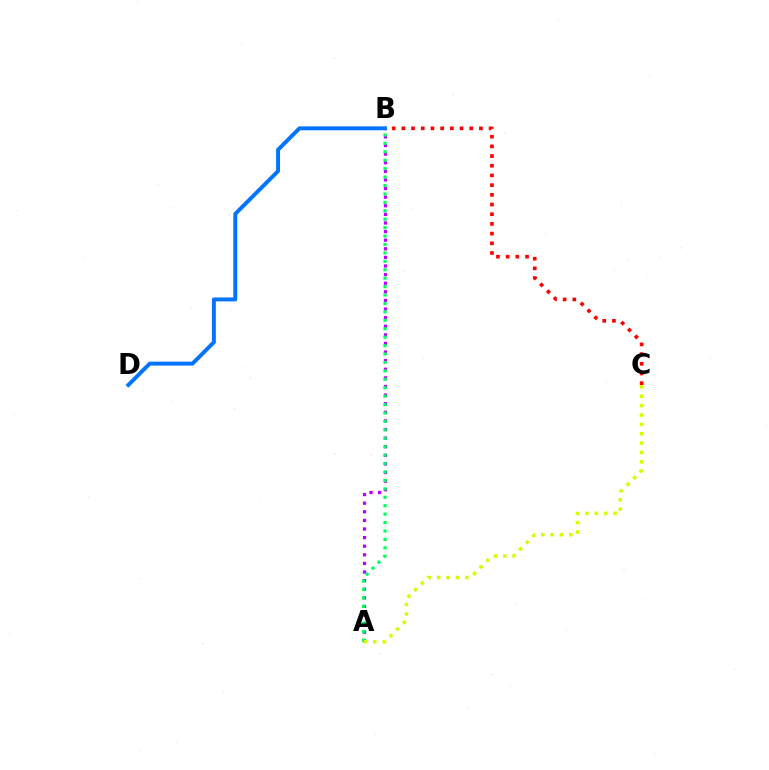{('A', 'B'): [{'color': '#b900ff', 'line_style': 'dotted', 'thickness': 2.34}, {'color': '#00ff5c', 'line_style': 'dotted', 'thickness': 2.29}], ('B', 'C'): [{'color': '#ff0000', 'line_style': 'dotted', 'thickness': 2.63}], ('A', 'C'): [{'color': '#d1ff00', 'line_style': 'dotted', 'thickness': 2.55}], ('B', 'D'): [{'color': '#0074ff', 'line_style': 'solid', 'thickness': 2.82}]}